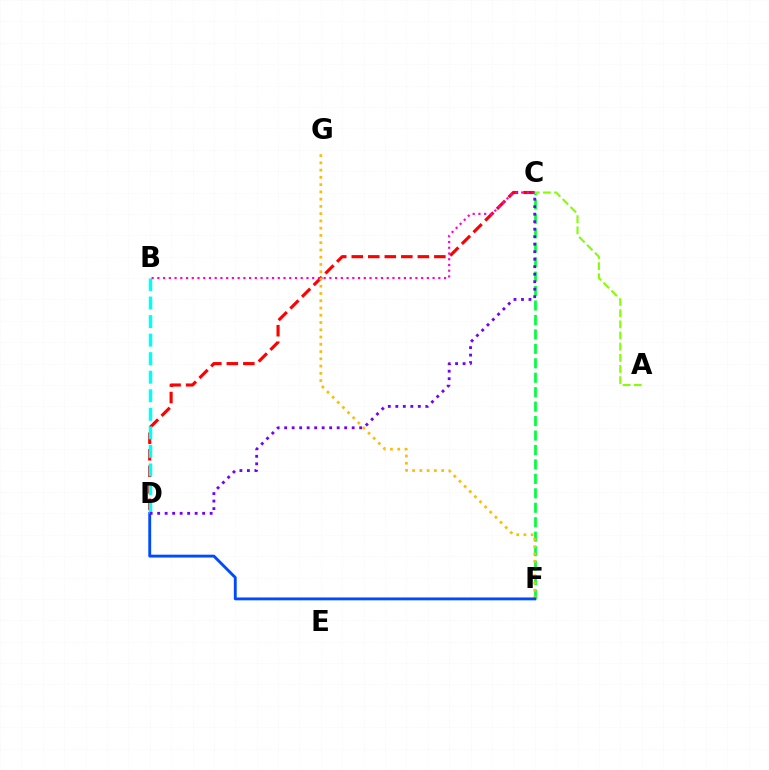{('C', 'D'): [{'color': '#ff0000', 'line_style': 'dashed', 'thickness': 2.24}, {'color': '#7200ff', 'line_style': 'dotted', 'thickness': 2.04}], ('C', 'F'): [{'color': '#00ff39', 'line_style': 'dashed', 'thickness': 1.96}], ('F', 'G'): [{'color': '#ffbd00', 'line_style': 'dotted', 'thickness': 1.97}], ('D', 'F'): [{'color': '#004bff', 'line_style': 'solid', 'thickness': 2.07}], ('B', 'D'): [{'color': '#00fff6', 'line_style': 'dashed', 'thickness': 2.52}], ('B', 'C'): [{'color': '#ff00cf', 'line_style': 'dotted', 'thickness': 1.56}], ('A', 'C'): [{'color': '#84ff00', 'line_style': 'dashed', 'thickness': 1.52}]}